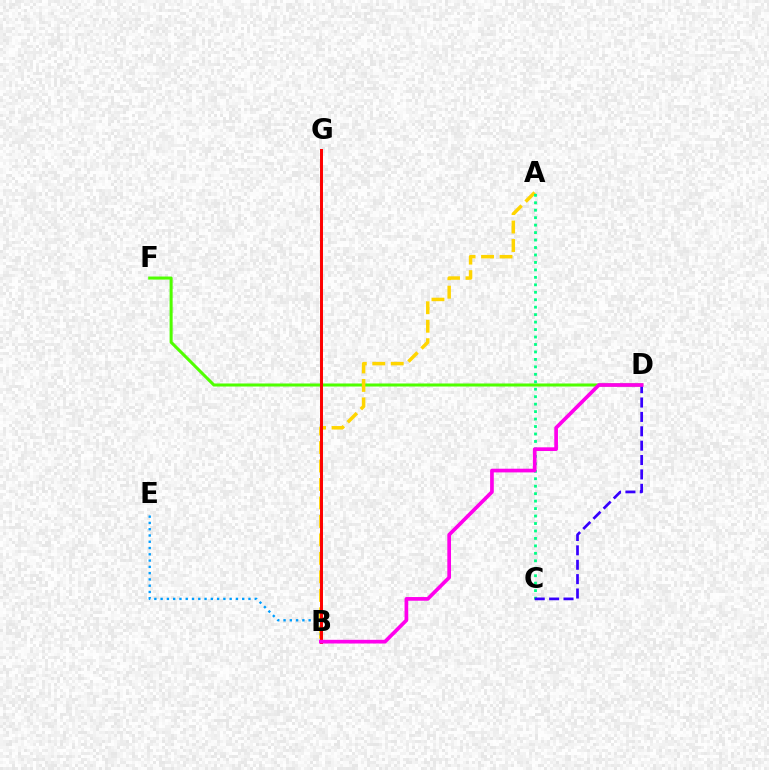{('D', 'F'): [{'color': '#4fff00', 'line_style': 'solid', 'thickness': 2.19}], ('A', 'B'): [{'color': '#ffd500', 'line_style': 'dashed', 'thickness': 2.51}], ('A', 'C'): [{'color': '#00ff86', 'line_style': 'dotted', 'thickness': 2.03}], ('B', 'E'): [{'color': '#009eff', 'line_style': 'dotted', 'thickness': 1.71}], ('B', 'G'): [{'color': '#ff0000', 'line_style': 'solid', 'thickness': 2.14}], ('C', 'D'): [{'color': '#3700ff', 'line_style': 'dashed', 'thickness': 1.95}], ('B', 'D'): [{'color': '#ff00ed', 'line_style': 'solid', 'thickness': 2.66}]}